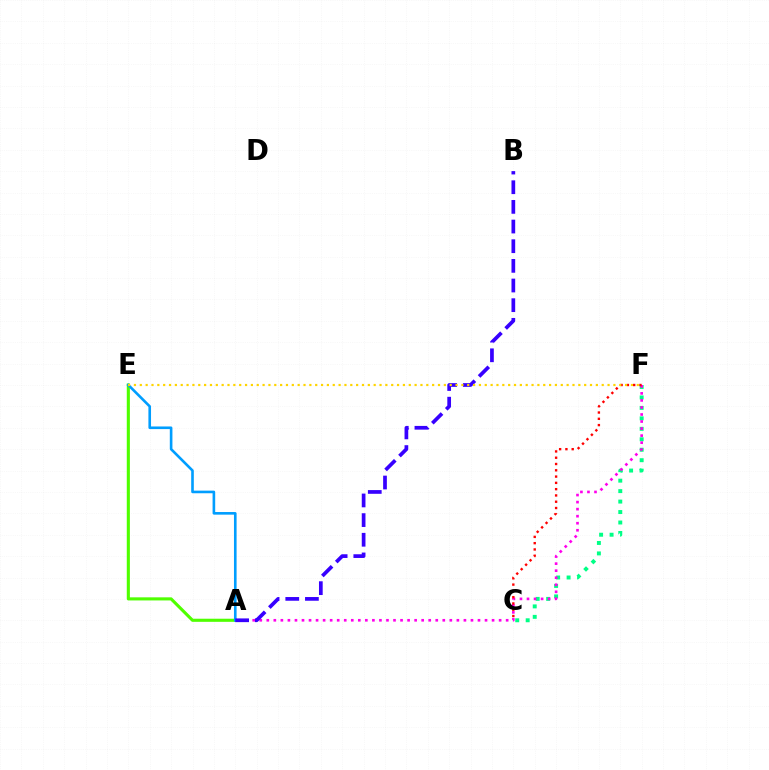{('A', 'E'): [{'color': '#4fff00', 'line_style': 'solid', 'thickness': 2.24}, {'color': '#009eff', 'line_style': 'solid', 'thickness': 1.89}], ('C', 'F'): [{'color': '#00ff86', 'line_style': 'dotted', 'thickness': 2.84}, {'color': '#ff0000', 'line_style': 'dotted', 'thickness': 1.71}], ('A', 'F'): [{'color': '#ff00ed', 'line_style': 'dotted', 'thickness': 1.91}], ('A', 'B'): [{'color': '#3700ff', 'line_style': 'dashed', 'thickness': 2.67}], ('E', 'F'): [{'color': '#ffd500', 'line_style': 'dotted', 'thickness': 1.59}]}